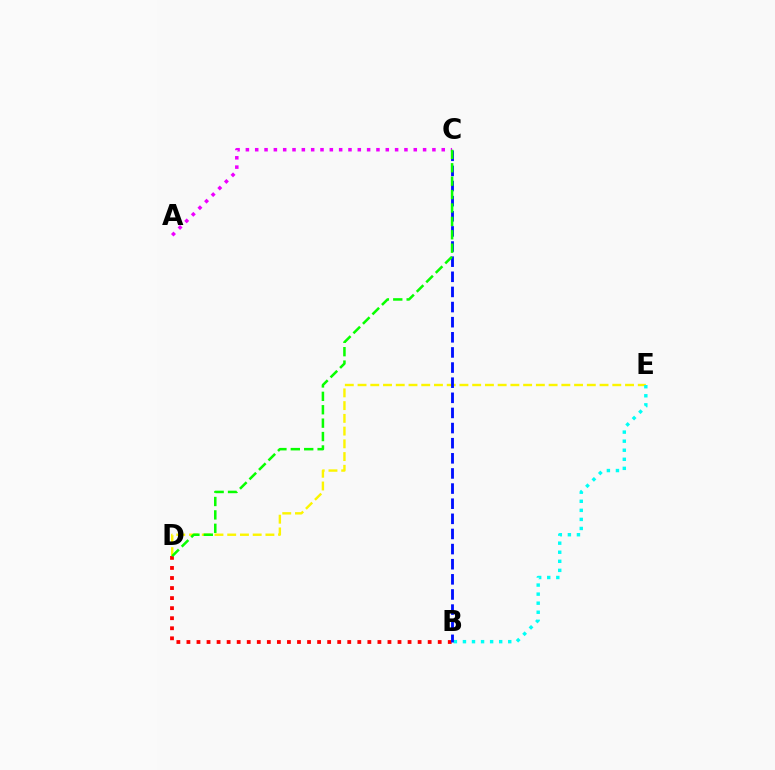{('B', 'D'): [{'color': '#ff0000', 'line_style': 'dotted', 'thickness': 2.73}], ('A', 'C'): [{'color': '#ee00ff', 'line_style': 'dotted', 'thickness': 2.53}], ('D', 'E'): [{'color': '#fcf500', 'line_style': 'dashed', 'thickness': 1.73}], ('B', 'E'): [{'color': '#00fff6', 'line_style': 'dotted', 'thickness': 2.46}], ('B', 'C'): [{'color': '#0010ff', 'line_style': 'dashed', 'thickness': 2.05}], ('C', 'D'): [{'color': '#08ff00', 'line_style': 'dashed', 'thickness': 1.82}]}